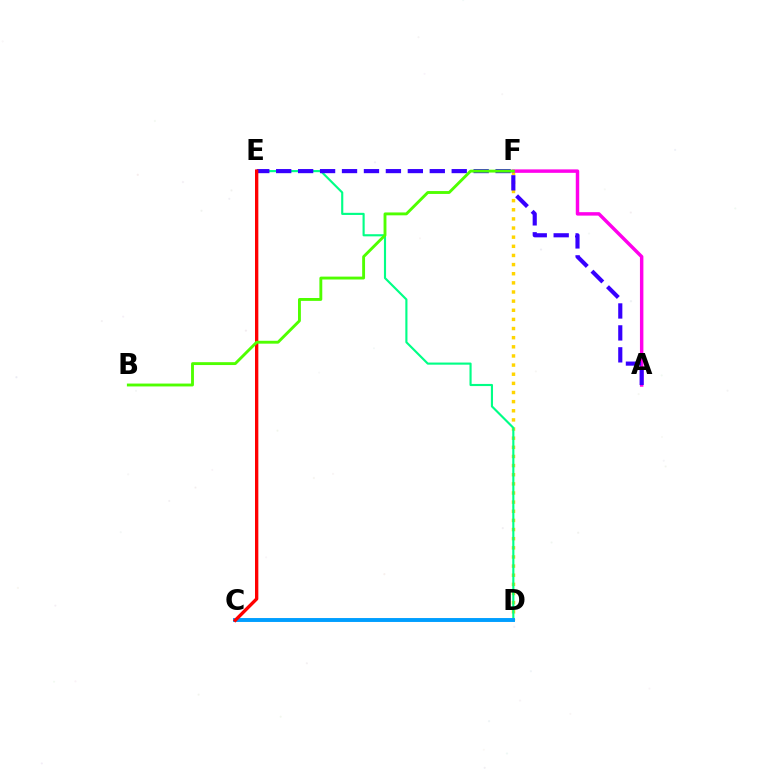{('D', 'F'): [{'color': '#ffd500', 'line_style': 'dotted', 'thickness': 2.48}], ('D', 'E'): [{'color': '#00ff86', 'line_style': 'solid', 'thickness': 1.54}], ('A', 'F'): [{'color': '#ff00ed', 'line_style': 'solid', 'thickness': 2.48}], ('A', 'E'): [{'color': '#3700ff', 'line_style': 'dashed', 'thickness': 2.98}], ('C', 'D'): [{'color': '#009eff', 'line_style': 'solid', 'thickness': 2.82}], ('C', 'E'): [{'color': '#ff0000', 'line_style': 'solid', 'thickness': 2.41}], ('B', 'F'): [{'color': '#4fff00', 'line_style': 'solid', 'thickness': 2.07}]}